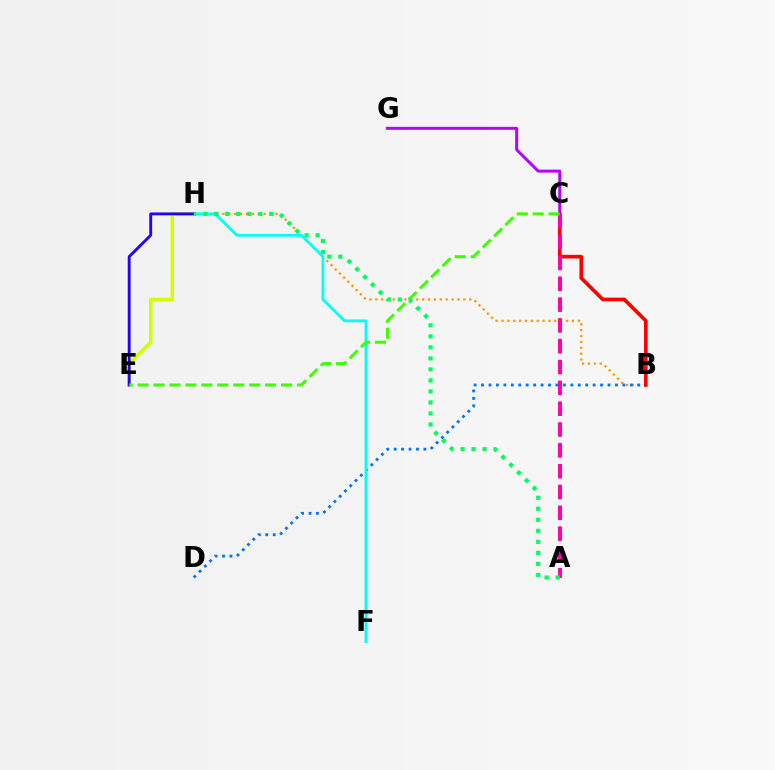{('B', 'H'): [{'color': '#ff9400', 'line_style': 'dotted', 'thickness': 1.6}], ('B', 'D'): [{'color': '#0074ff', 'line_style': 'dotted', 'thickness': 2.02}], ('F', 'H'): [{'color': '#00fff6', 'line_style': 'solid', 'thickness': 2.0}], ('B', 'C'): [{'color': '#ff0000', 'line_style': 'solid', 'thickness': 2.62}], ('C', 'G'): [{'color': '#b900ff', 'line_style': 'solid', 'thickness': 2.14}], ('E', 'H'): [{'color': '#d1ff00', 'line_style': 'solid', 'thickness': 2.5}, {'color': '#2500ff', 'line_style': 'solid', 'thickness': 2.07}], ('A', 'C'): [{'color': '#ff00ac', 'line_style': 'dashed', 'thickness': 2.83}], ('C', 'E'): [{'color': '#3dff00', 'line_style': 'dashed', 'thickness': 2.17}], ('A', 'H'): [{'color': '#00ff5c', 'line_style': 'dotted', 'thickness': 2.99}]}